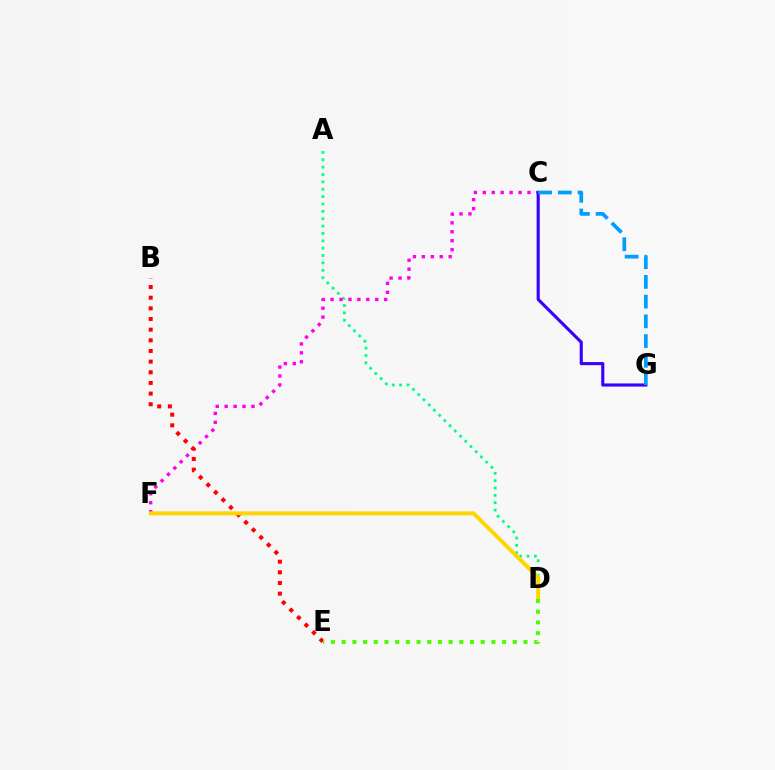{('A', 'D'): [{'color': '#00ff86', 'line_style': 'dotted', 'thickness': 2.0}], ('C', 'F'): [{'color': '#ff00ed', 'line_style': 'dotted', 'thickness': 2.43}], ('B', 'E'): [{'color': '#ff0000', 'line_style': 'dotted', 'thickness': 2.89}], ('C', 'G'): [{'color': '#3700ff', 'line_style': 'solid', 'thickness': 2.24}, {'color': '#009eff', 'line_style': 'dashed', 'thickness': 2.68}], ('D', 'F'): [{'color': '#ffd500', 'line_style': 'solid', 'thickness': 2.85}], ('D', 'E'): [{'color': '#4fff00', 'line_style': 'dotted', 'thickness': 2.91}]}